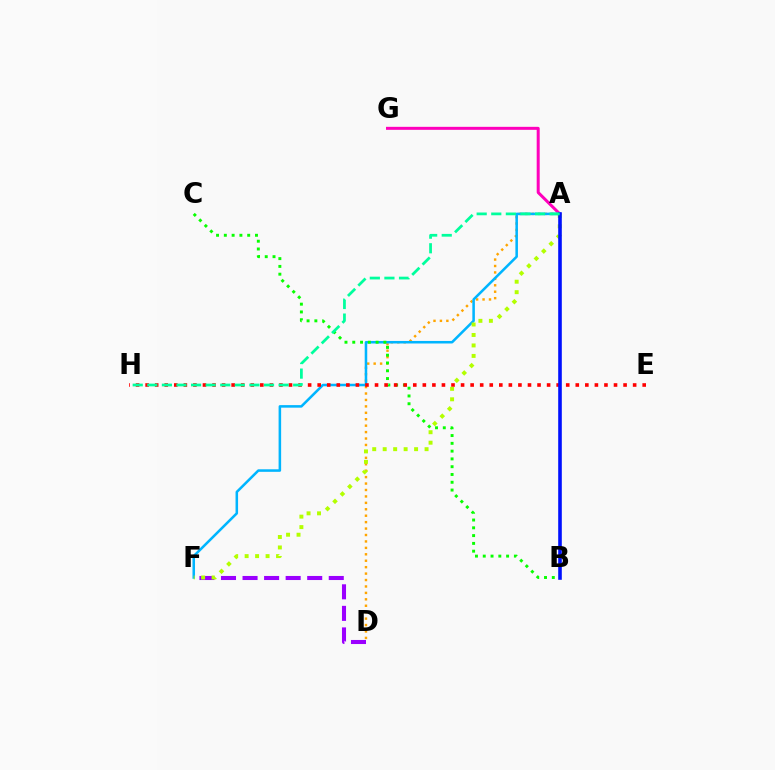{('A', 'G'): [{'color': '#ff00bd', 'line_style': 'solid', 'thickness': 2.16}], ('A', 'D'): [{'color': '#ffa500', 'line_style': 'dotted', 'thickness': 1.75}], ('A', 'F'): [{'color': '#00b5ff', 'line_style': 'solid', 'thickness': 1.83}, {'color': '#b3ff00', 'line_style': 'dotted', 'thickness': 2.84}], ('D', 'F'): [{'color': '#9b00ff', 'line_style': 'dashed', 'thickness': 2.93}], ('B', 'C'): [{'color': '#08ff00', 'line_style': 'dotted', 'thickness': 2.12}], ('E', 'H'): [{'color': '#ff0000', 'line_style': 'dotted', 'thickness': 2.6}], ('A', 'B'): [{'color': '#0010ff', 'line_style': 'solid', 'thickness': 2.59}], ('A', 'H'): [{'color': '#00ff9d', 'line_style': 'dashed', 'thickness': 1.98}]}